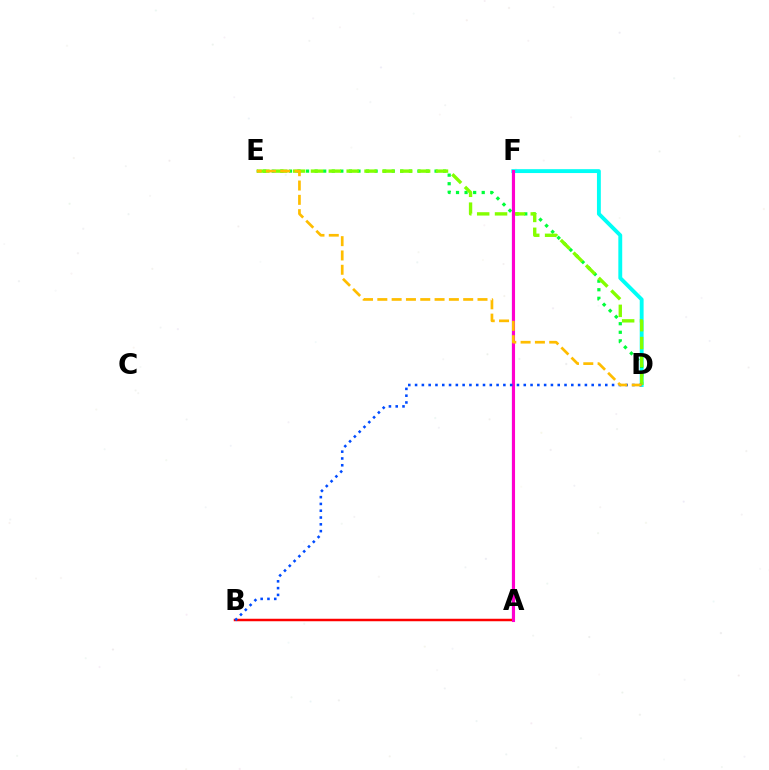{('A', 'F'): [{'color': '#7200ff', 'line_style': 'solid', 'thickness': 1.53}, {'color': '#ff00cf', 'line_style': 'solid', 'thickness': 2.22}], ('D', 'F'): [{'color': '#00fff6', 'line_style': 'solid', 'thickness': 2.79}], ('D', 'E'): [{'color': '#00ff39', 'line_style': 'dotted', 'thickness': 2.33}, {'color': '#84ff00', 'line_style': 'dashed', 'thickness': 2.43}, {'color': '#ffbd00', 'line_style': 'dashed', 'thickness': 1.94}], ('A', 'B'): [{'color': '#ff0000', 'line_style': 'solid', 'thickness': 1.79}], ('B', 'D'): [{'color': '#004bff', 'line_style': 'dotted', 'thickness': 1.85}]}